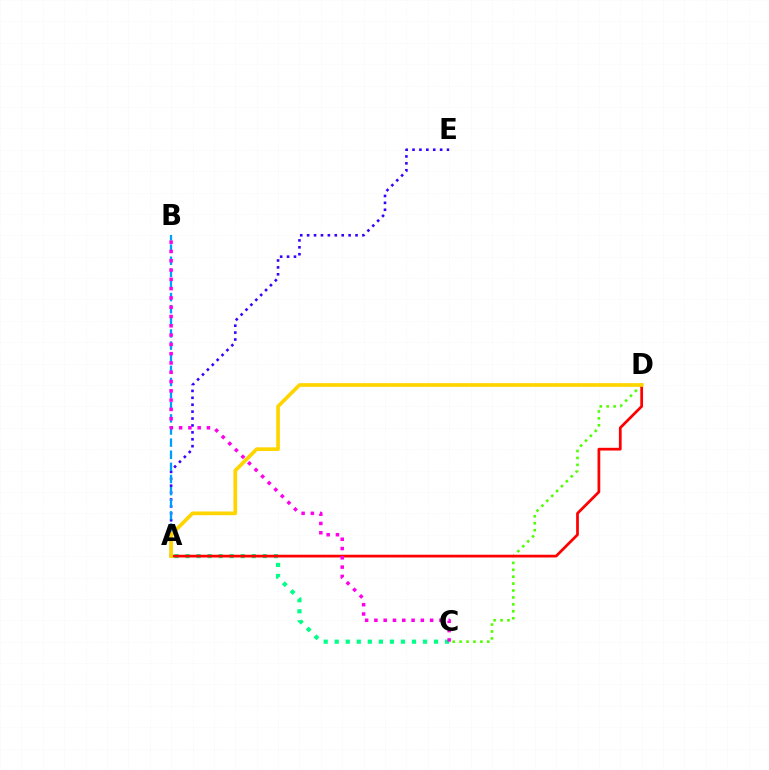{('A', 'E'): [{'color': '#3700ff', 'line_style': 'dotted', 'thickness': 1.88}], ('C', 'D'): [{'color': '#4fff00', 'line_style': 'dotted', 'thickness': 1.88}], ('A', 'C'): [{'color': '#00ff86', 'line_style': 'dotted', 'thickness': 3.0}], ('A', 'B'): [{'color': '#009eff', 'line_style': 'dashed', 'thickness': 1.65}], ('A', 'D'): [{'color': '#ff0000', 'line_style': 'solid', 'thickness': 1.97}, {'color': '#ffd500', 'line_style': 'solid', 'thickness': 2.65}], ('B', 'C'): [{'color': '#ff00ed', 'line_style': 'dotted', 'thickness': 2.52}]}